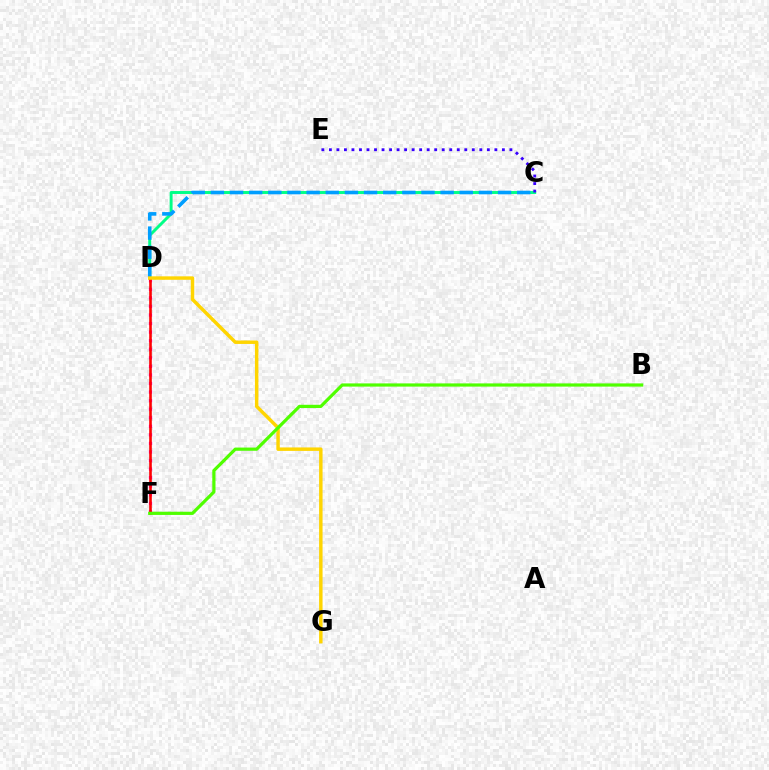{('C', 'D'): [{'color': '#00ff86', 'line_style': 'solid', 'thickness': 2.12}, {'color': '#009eff', 'line_style': 'dashed', 'thickness': 2.6}], ('D', 'F'): [{'color': '#ff00ed', 'line_style': 'dotted', 'thickness': 2.33}, {'color': '#ff0000', 'line_style': 'solid', 'thickness': 1.88}], ('D', 'G'): [{'color': '#ffd500', 'line_style': 'solid', 'thickness': 2.48}], ('B', 'F'): [{'color': '#4fff00', 'line_style': 'solid', 'thickness': 2.31}], ('C', 'E'): [{'color': '#3700ff', 'line_style': 'dotted', 'thickness': 2.04}]}